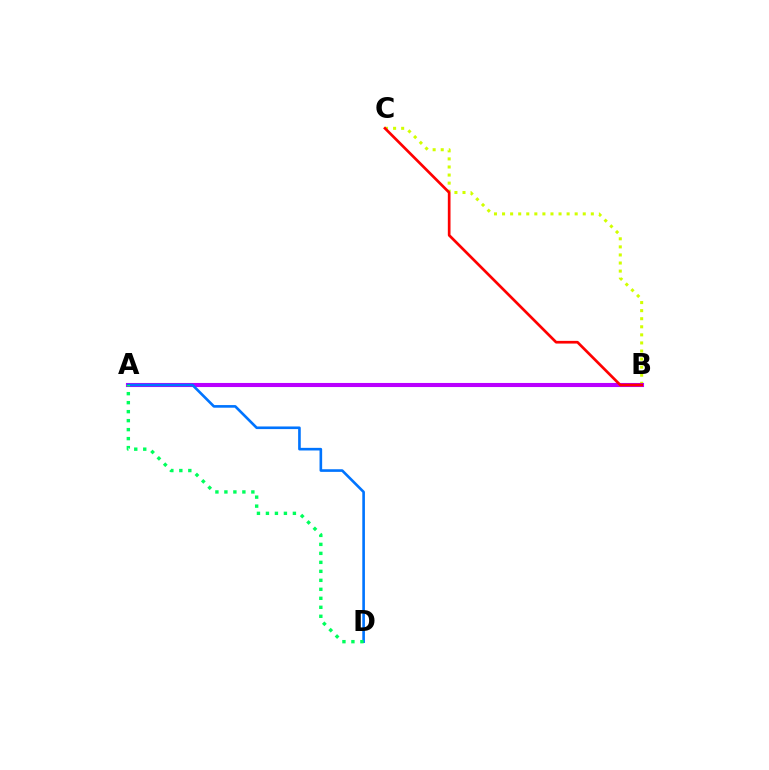{('B', 'C'): [{'color': '#d1ff00', 'line_style': 'dotted', 'thickness': 2.19}, {'color': '#ff0000', 'line_style': 'solid', 'thickness': 1.94}], ('A', 'B'): [{'color': '#b900ff', 'line_style': 'solid', 'thickness': 2.94}], ('A', 'D'): [{'color': '#0074ff', 'line_style': 'solid', 'thickness': 1.89}, {'color': '#00ff5c', 'line_style': 'dotted', 'thickness': 2.44}]}